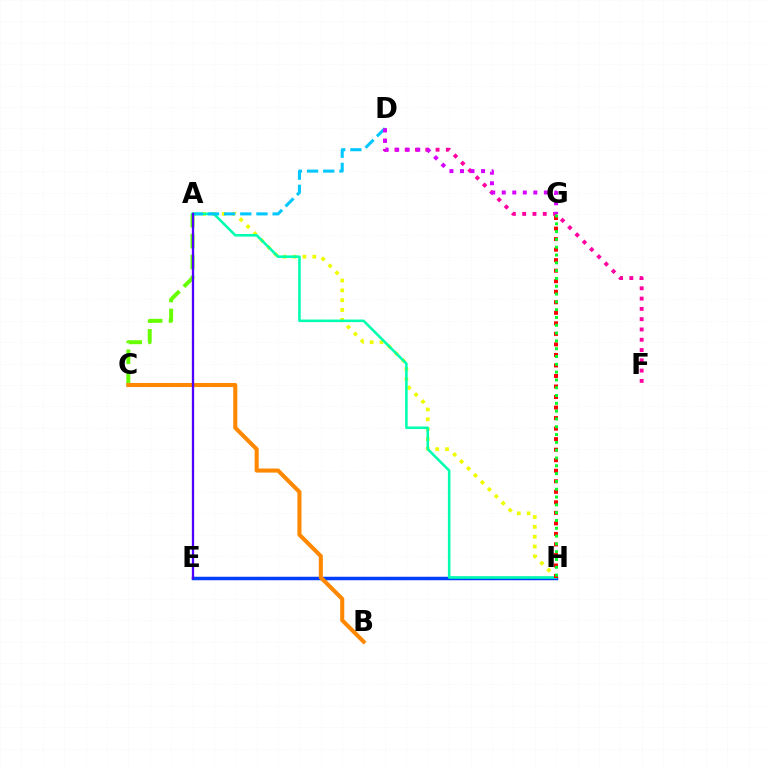{('A', 'H'): [{'color': '#eeff00', 'line_style': 'dotted', 'thickness': 2.67}, {'color': '#00ffaf', 'line_style': 'solid', 'thickness': 1.85}], ('E', 'H'): [{'color': '#003fff', 'line_style': 'solid', 'thickness': 2.52}], ('A', 'C'): [{'color': '#66ff00', 'line_style': 'dashed', 'thickness': 2.84}], ('B', 'C'): [{'color': '#ff8800', 'line_style': 'solid', 'thickness': 2.93}], ('D', 'F'): [{'color': '#ff00a0', 'line_style': 'dotted', 'thickness': 2.8}], ('A', 'D'): [{'color': '#00c7ff', 'line_style': 'dashed', 'thickness': 2.2}], ('A', 'E'): [{'color': '#4f00ff', 'line_style': 'solid', 'thickness': 1.65}], ('G', 'H'): [{'color': '#ff0000', 'line_style': 'dotted', 'thickness': 2.86}, {'color': '#00ff27', 'line_style': 'dotted', 'thickness': 2.12}], ('D', 'G'): [{'color': '#d600ff', 'line_style': 'dotted', 'thickness': 2.86}]}